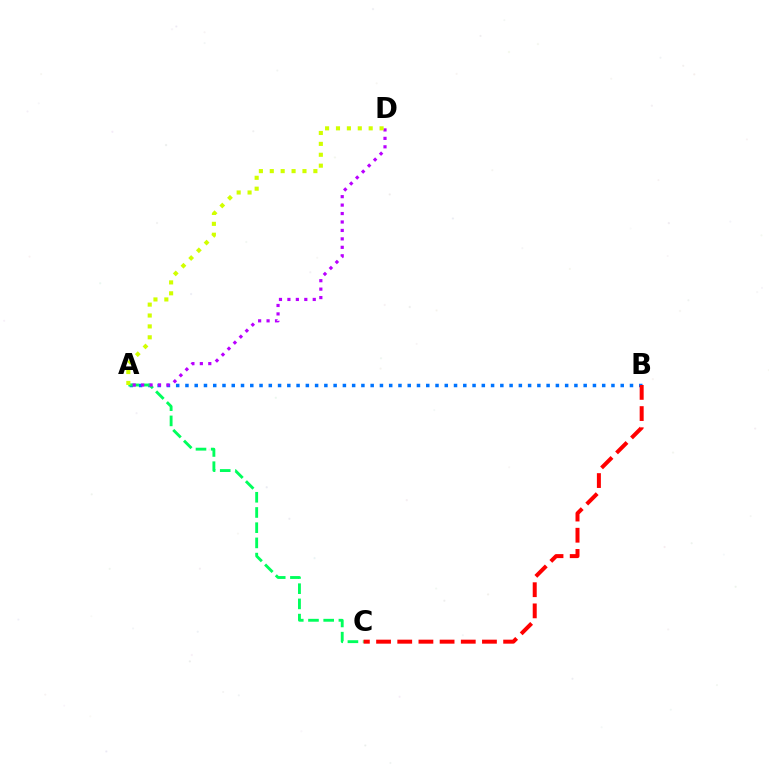{('A', 'B'): [{'color': '#0074ff', 'line_style': 'dotted', 'thickness': 2.52}], ('A', 'C'): [{'color': '#00ff5c', 'line_style': 'dashed', 'thickness': 2.07}], ('B', 'C'): [{'color': '#ff0000', 'line_style': 'dashed', 'thickness': 2.88}], ('A', 'D'): [{'color': '#b900ff', 'line_style': 'dotted', 'thickness': 2.29}, {'color': '#d1ff00', 'line_style': 'dotted', 'thickness': 2.96}]}